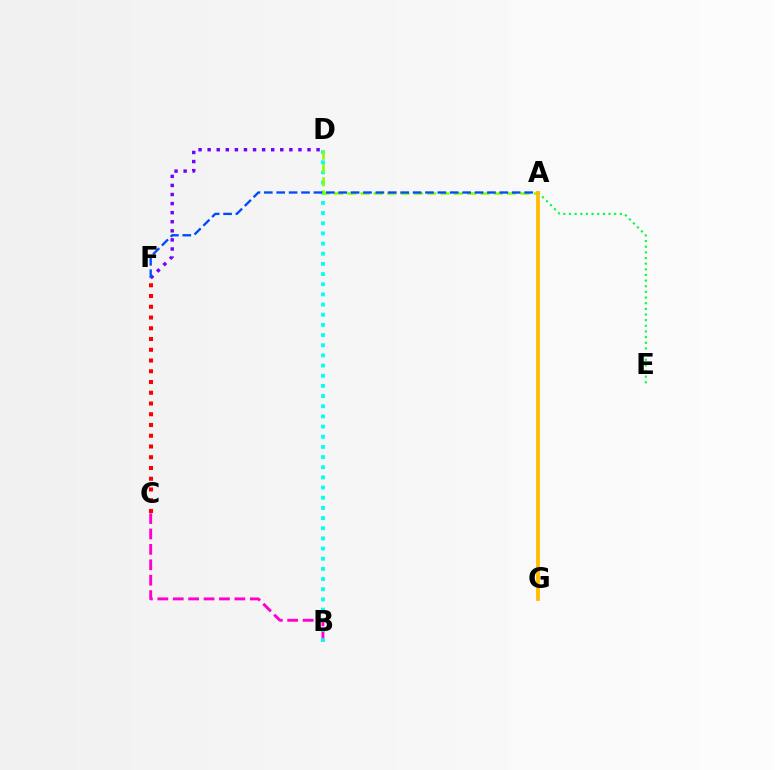{('B', 'C'): [{'color': '#ff00cf', 'line_style': 'dashed', 'thickness': 2.09}], ('B', 'D'): [{'color': '#00fff6', 'line_style': 'dotted', 'thickness': 2.76}], ('A', 'D'): [{'color': '#84ff00', 'line_style': 'dashed', 'thickness': 1.81}], ('C', 'F'): [{'color': '#ff0000', 'line_style': 'dotted', 'thickness': 2.92}], ('D', 'F'): [{'color': '#7200ff', 'line_style': 'dotted', 'thickness': 2.47}], ('A', 'F'): [{'color': '#004bff', 'line_style': 'dashed', 'thickness': 1.68}], ('A', 'E'): [{'color': '#00ff39', 'line_style': 'dotted', 'thickness': 1.54}], ('A', 'G'): [{'color': '#ffbd00', 'line_style': 'solid', 'thickness': 2.74}]}